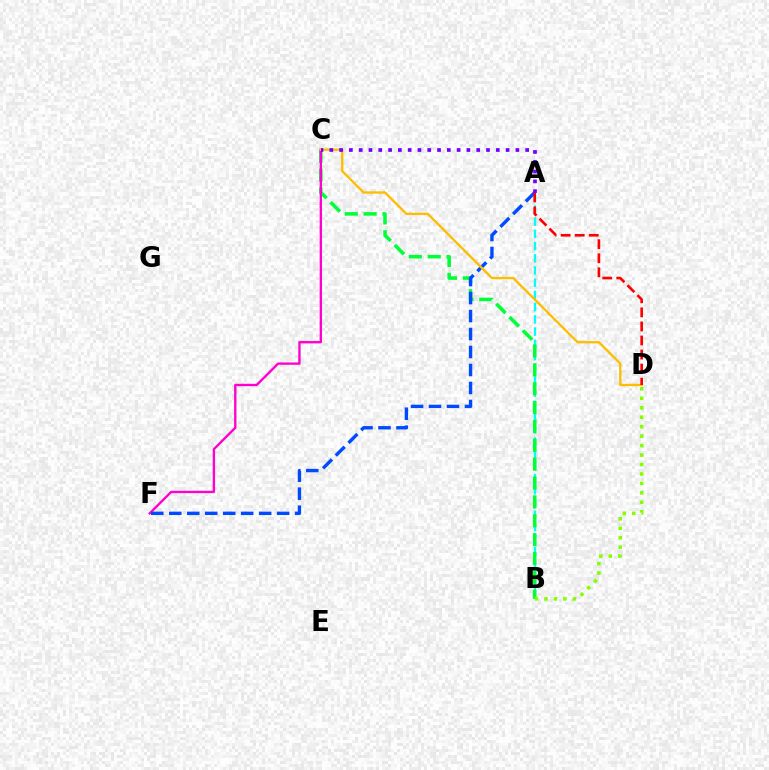{('A', 'B'): [{'color': '#00fff6', 'line_style': 'dashed', 'thickness': 1.66}], ('B', 'C'): [{'color': '#00ff39', 'line_style': 'dashed', 'thickness': 2.56}], ('C', 'F'): [{'color': '#ff00cf', 'line_style': 'solid', 'thickness': 1.69}], ('A', 'F'): [{'color': '#004bff', 'line_style': 'dashed', 'thickness': 2.44}], ('C', 'D'): [{'color': '#ffbd00', 'line_style': 'solid', 'thickness': 1.67}], ('A', 'D'): [{'color': '#ff0000', 'line_style': 'dashed', 'thickness': 1.91}], ('A', 'C'): [{'color': '#7200ff', 'line_style': 'dotted', 'thickness': 2.66}], ('B', 'D'): [{'color': '#84ff00', 'line_style': 'dotted', 'thickness': 2.57}]}